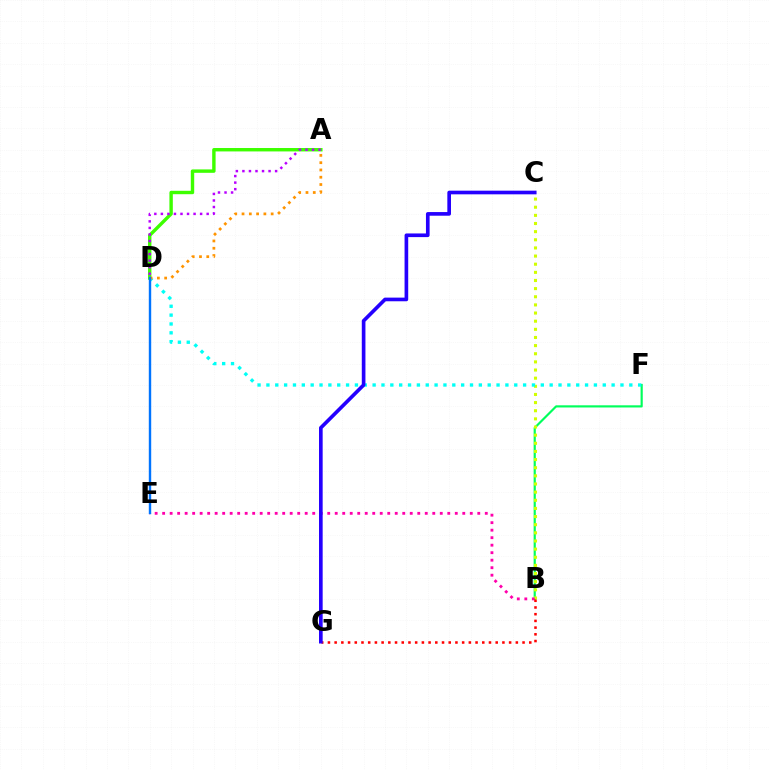{('A', 'D'): [{'color': '#3dff00', 'line_style': 'solid', 'thickness': 2.45}, {'color': '#ff9400', 'line_style': 'dotted', 'thickness': 1.98}, {'color': '#b900ff', 'line_style': 'dotted', 'thickness': 1.78}], ('B', 'F'): [{'color': '#00ff5c', 'line_style': 'solid', 'thickness': 1.56}], ('B', 'C'): [{'color': '#d1ff00', 'line_style': 'dotted', 'thickness': 2.21}], ('D', 'F'): [{'color': '#00fff6', 'line_style': 'dotted', 'thickness': 2.4}], ('B', 'E'): [{'color': '#ff00ac', 'line_style': 'dotted', 'thickness': 2.04}], ('B', 'G'): [{'color': '#ff0000', 'line_style': 'dotted', 'thickness': 1.82}], ('C', 'G'): [{'color': '#2500ff', 'line_style': 'solid', 'thickness': 2.63}], ('D', 'E'): [{'color': '#0074ff', 'line_style': 'solid', 'thickness': 1.73}]}